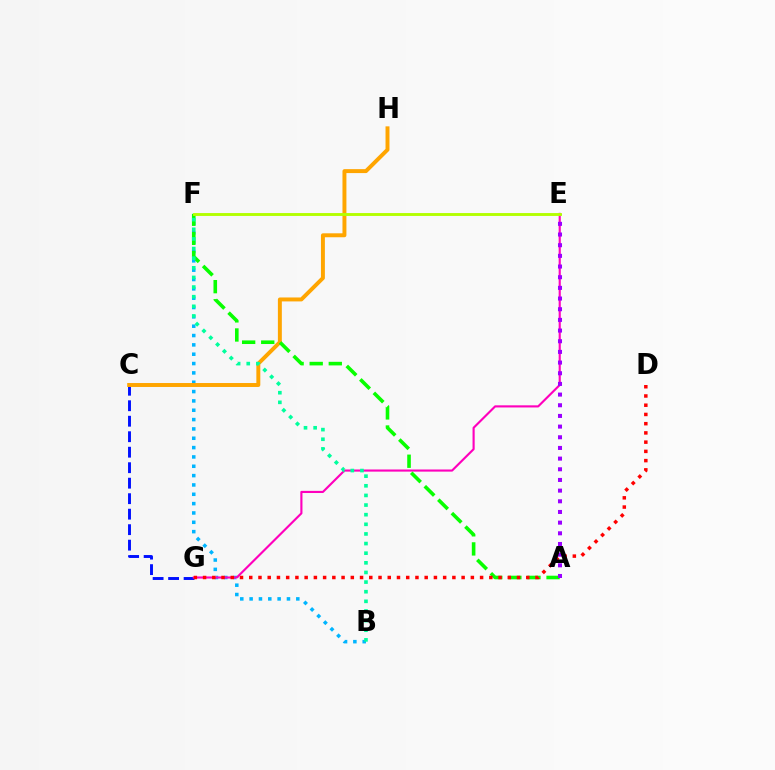{('C', 'G'): [{'color': '#0010ff', 'line_style': 'dashed', 'thickness': 2.1}], ('B', 'F'): [{'color': '#00b5ff', 'line_style': 'dotted', 'thickness': 2.54}, {'color': '#00ff9d', 'line_style': 'dotted', 'thickness': 2.62}], ('C', 'H'): [{'color': '#ffa500', 'line_style': 'solid', 'thickness': 2.84}], ('E', 'G'): [{'color': '#ff00bd', 'line_style': 'solid', 'thickness': 1.54}], ('A', 'F'): [{'color': '#08ff00', 'line_style': 'dashed', 'thickness': 2.59}], ('A', 'E'): [{'color': '#9b00ff', 'line_style': 'dotted', 'thickness': 2.9}], ('E', 'F'): [{'color': '#b3ff00', 'line_style': 'solid', 'thickness': 2.07}], ('D', 'G'): [{'color': '#ff0000', 'line_style': 'dotted', 'thickness': 2.51}]}